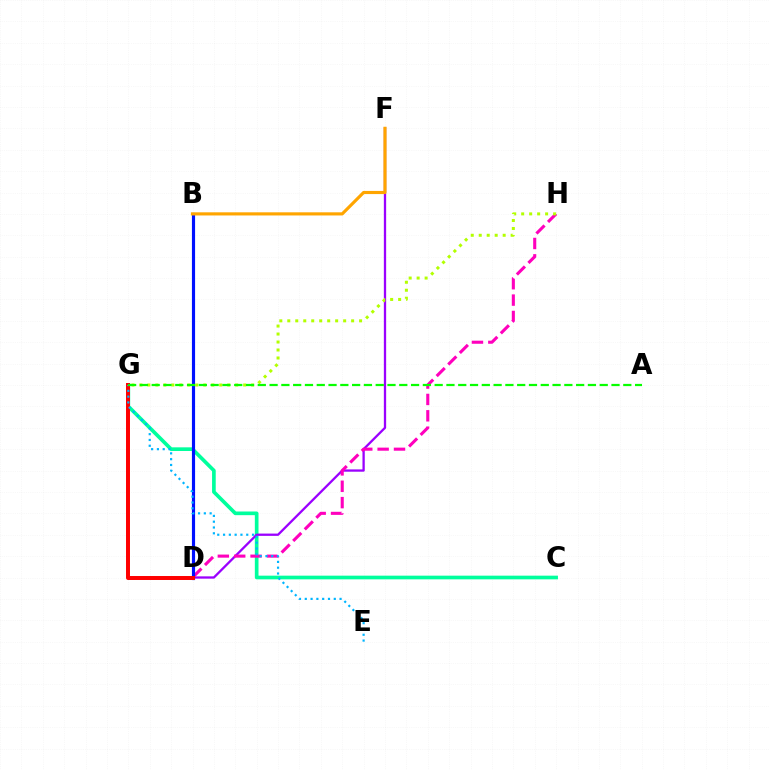{('C', 'G'): [{'color': '#00ff9d', 'line_style': 'solid', 'thickness': 2.64}], ('D', 'F'): [{'color': '#9b00ff', 'line_style': 'solid', 'thickness': 1.65}], ('D', 'H'): [{'color': '#ff00bd', 'line_style': 'dashed', 'thickness': 2.22}], ('B', 'D'): [{'color': '#0010ff', 'line_style': 'solid', 'thickness': 2.28}], ('G', 'H'): [{'color': '#b3ff00', 'line_style': 'dotted', 'thickness': 2.17}], ('D', 'G'): [{'color': '#ff0000', 'line_style': 'solid', 'thickness': 2.86}], ('E', 'G'): [{'color': '#00b5ff', 'line_style': 'dotted', 'thickness': 1.58}], ('B', 'F'): [{'color': '#ffa500', 'line_style': 'solid', 'thickness': 2.27}], ('A', 'G'): [{'color': '#08ff00', 'line_style': 'dashed', 'thickness': 1.6}]}